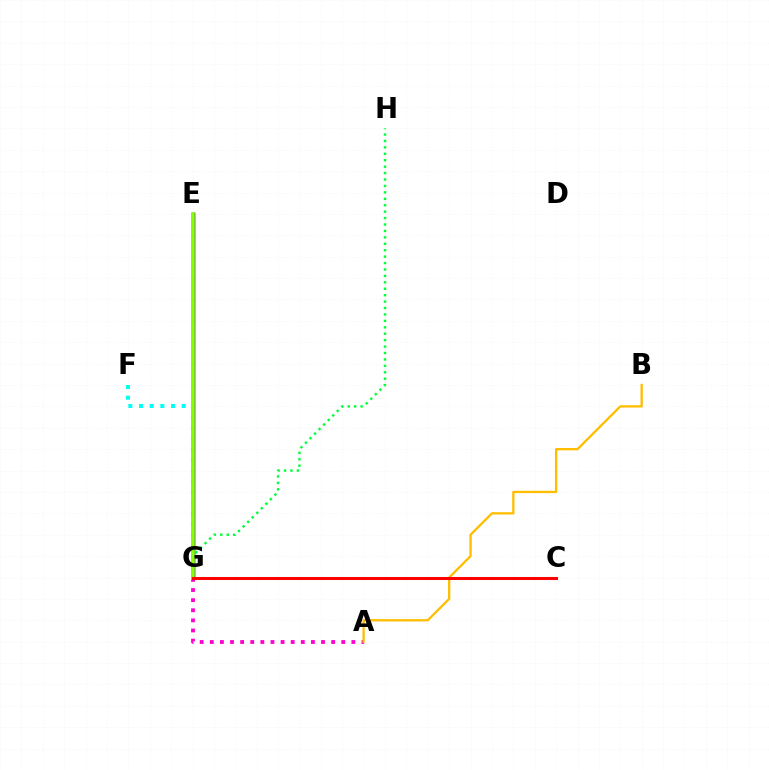{('E', 'G'): [{'color': '#004bff', 'line_style': 'solid', 'thickness': 2.45}, {'color': '#7200ff', 'line_style': 'solid', 'thickness': 2.45}, {'color': '#84ff00', 'line_style': 'solid', 'thickness': 2.56}], ('A', 'G'): [{'color': '#ff00cf', 'line_style': 'dotted', 'thickness': 2.75}], ('A', 'B'): [{'color': '#ffbd00', 'line_style': 'solid', 'thickness': 1.66}], ('G', 'H'): [{'color': '#00ff39', 'line_style': 'dotted', 'thickness': 1.75}], ('F', 'G'): [{'color': '#00fff6', 'line_style': 'dotted', 'thickness': 2.9}], ('C', 'G'): [{'color': '#ff0000', 'line_style': 'solid', 'thickness': 2.18}]}